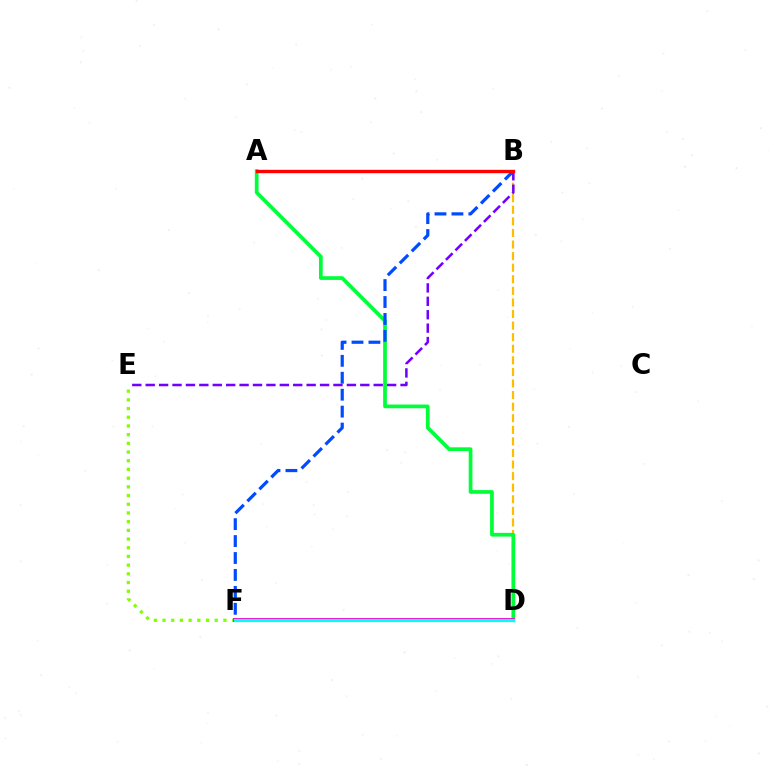{('B', 'D'): [{'color': '#ffbd00', 'line_style': 'dashed', 'thickness': 1.57}], ('A', 'D'): [{'color': '#00ff39', 'line_style': 'solid', 'thickness': 2.68}], ('B', 'E'): [{'color': '#7200ff', 'line_style': 'dashed', 'thickness': 1.82}], ('E', 'F'): [{'color': '#84ff00', 'line_style': 'dotted', 'thickness': 2.36}], ('B', 'F'): [{'color': '#004bff', 'line_style': 'dashed', 'thickness': 2.3}], ('A', 'B'): [{'color': '#ff0000', 'line_style': 'solid', 'thickness': 2.42}], ('D', 'F'): [{'color': '#ff00cf', 'line_style': 'solid', 'thickness': 2.82}, {'color': '#00fff6', 'line_style': 'solid', 'thickness': 2.3}]}